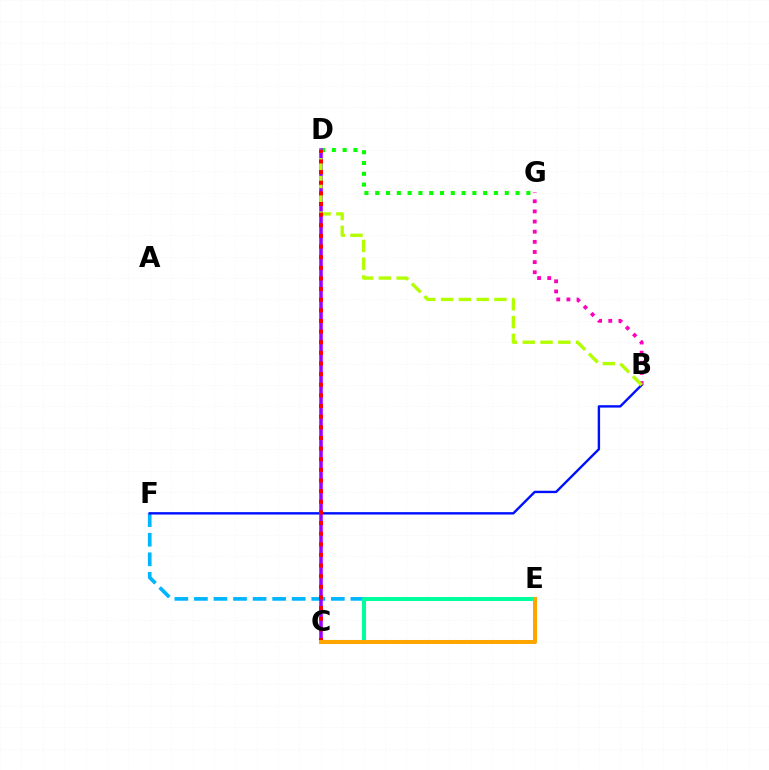{('E', 'F'): [{'color': '#00b5ff', 'line_style': 'dashed', 'thickness': 2.66}], ('B', 'F'): [{'color': '#0010ff', 'line_style': 'solid', 'thickness': 1.72}], ('C', 'E'): [{'color': '#00ff9d', 'line_style': 'solid', 'thickness': 2.91}, {'color': '#ffa500', 'line_style': 'solid', 'thickness': 2.9}], ('D', 'G'): [{'color': '#08ff00', 'line_style': 'dotted', 'thickness': 2.93}], ('B', 'G'): [{'color': '#ff00bd', 'line_style': 'dotted', 'thickness': 2.76}], ('C', 'D'): [{'color': '#9b00ff', 'line_style': 'solid', 'thickness': 2.55}, {'color': '#ff0000', 'line_style': 'dotted', 'thickness': 2.89}], ('B', 'D'): [{'color': '#b3ff00', 'line_style': 'dashed', 'thickness': 2.42}]}